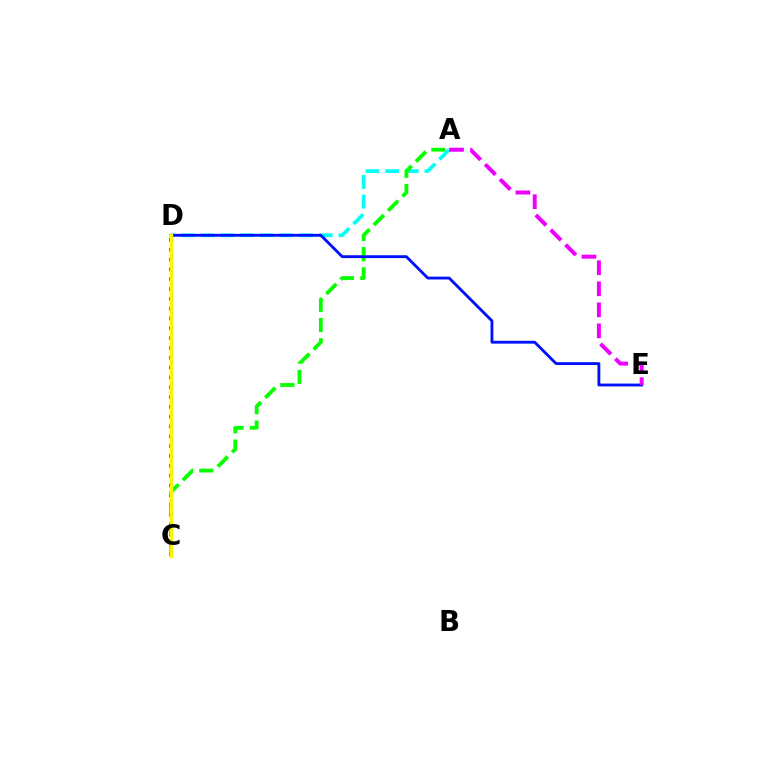{('A', 'D'): [{'color': '#00fff6', 'line_style': 'dashed', 'thickness': 2.67}], ('C', 'D'): [{'color': '#ff0000', 'line_style': 'dotted', 'thickness': 2.67}, {'color': '#fcf500', 'line_style': 'solid', 'thickness': 2.47}], ('A', 'C'): [{'color': '#08ff00', 'line_style': 'dashed', 'thickness': 2.75}], ('D', 'E'): [{'color': '#0010ff', 'line_style': 'solid', 'thickness': 2.04}], ('A', 'E'): [{'color': '#ee00ff', 'line_style': 'dashed', 'thickness': 2.86}]}